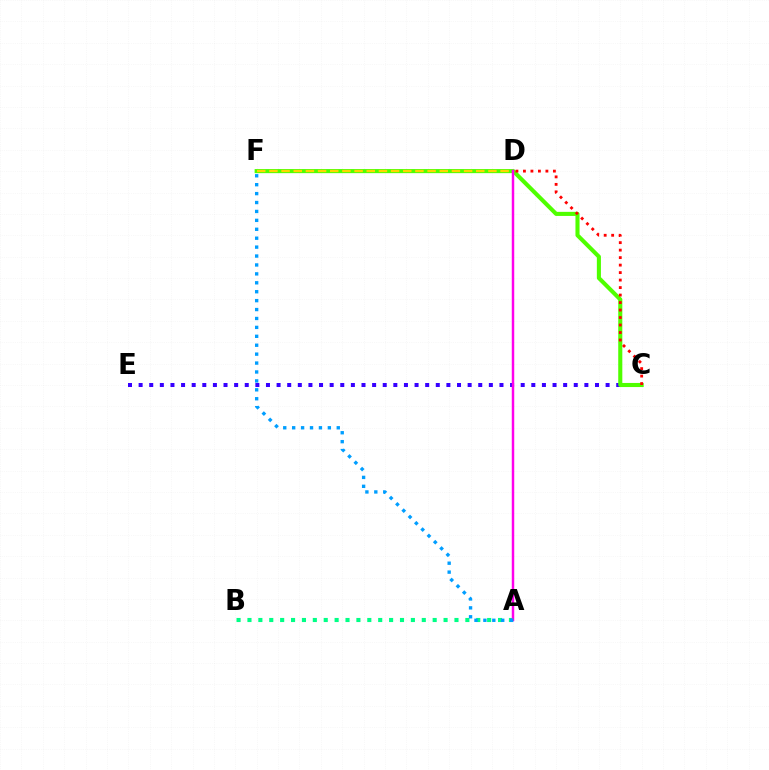{('A', 'B'): [{'color': '#00ff86', 'line_style': 'dotted', 'thickness': 2.96}], ('C', 'E'): [{'color': '#3700ff', 'line_style': 'dotted', 'thickness': 2.88}], ('C', 'F'): [{'color': '#4fff00', 'line_style': 'solid', 'thickness': 2.94}], ('D', 'F'): [{'color': '#ffd500', 'line_style': 'dashed', 'thickness': 1.65}], ('C', 'D'): [{'color': '#ff0000', 'line_style': 'dotted', 'thickness': 2.04}], ('A', 'D'): [{'color': '#ff00ed', 'line_style': 'solid', 'thickness': 1.77}], ('A', 'F'): [{'color': '#009eff', 'line_style': 'dotted', 'thickness': 2.42}]}